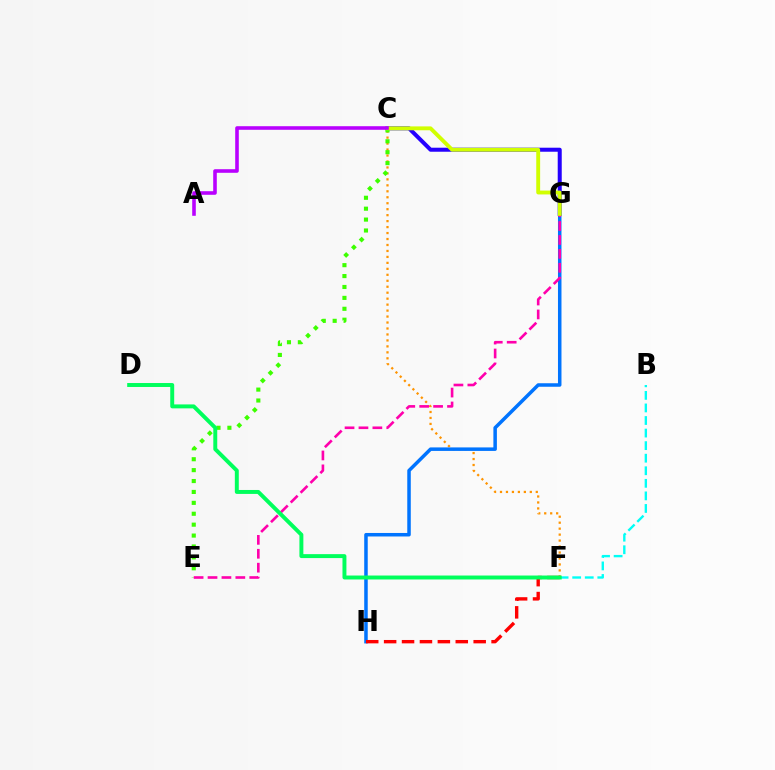{('C', 'G'): [{'color': '#2500ff', 'line_style': 'solid', 'thickness': 2.9}, {'color': '#d1ff00', 'line_style': 'solid', 'thickness': 2.79}], ('C', 'F'): [{'color': '#ff9400', 'line_style': 'dotted', 'thickness': 1.62}], ('C', 'E'): [{'color': '#3dff00', 'line_style': 'dotted', 'thickness': 2.96}], ('G', 'H'): [{'color': '#0074ff', 'line_style': 'solid', 'thickness': 2.53}], ('F', 'H'): [{'color': '#ff0000', 'line_style': 'dashed', 'thickness': 2.43}], ('E', 'G'): [{'color': '#ff00ac', 'line_style': 'dashed', 'thickness': 1.89}], ('B', 'F'): [{'color': '#00fff6', 'line_style': 'dashed', 'thickness': 1.71}], ('D', 'F'): [{'color': '#00ff5c', 'line_style': 'solid', 'thickness': 2.84}], ('A', 'C'): [{'color': '#b900ff', 'line_style': 'solid', 'thickness': 2.58}]}